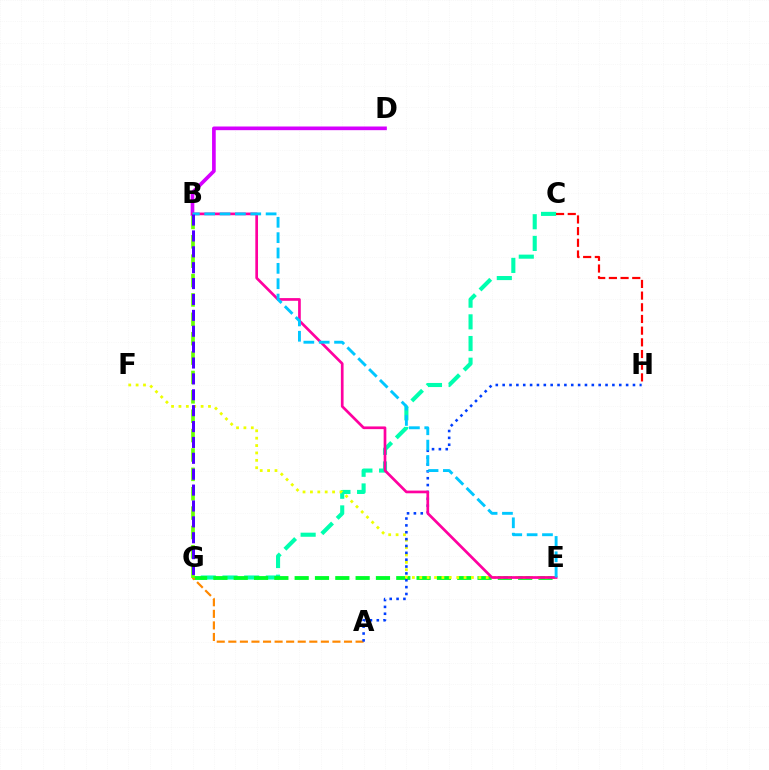{('C', 'G'): [{'color': '#00ffaf', 'line_style': 'dashed', 'thickness': 2.94}], ('E', 'G'): [{'color': '#00ff27', 'line_style': 'dashed', 'thickness': 2.76}], ('E', 'F'): [{'color': '#eeff00', 'line_style': 'dotted', 'thickness': 2.01}], ('A', 'G'): [{'color': '#ff8800', 'line_style': 'dashed', 'thickness': 1.57}], ('B', 'G'): [{'color': '#66ff00', 'line_style': 'dashed', 'thickness': 2.63}, {'color': '#4f00ff', 'line_style': 'dashed', 'thickness': 2.16}], ('C', 'H'): [{'color': '#ff0000', 'line_style': 'dashed', 'thickness': 1.59}], ('B', 'D'): [{'color': '#d600ff', 'line_style': 'solid', 'thickness': 2.64}], ('A', 'H'): [{'color': '#003fff', 'line_style': 'dotted', 'thickness': 1.86}], ('B', 'E'): [{'color': '#ff00a0', 'line_style': 'solid', 'thickness': 1.94}, {'color': '#00c7ff', 'line_style': 'dashed', 'thickness': 2.09}]}